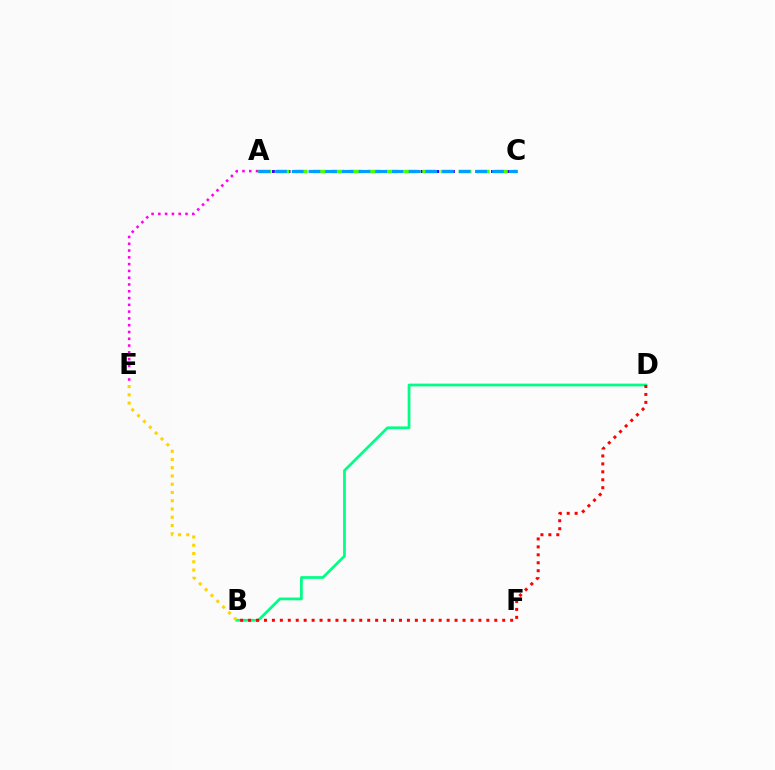{('B', 'D'): [{'color': '#00ff86', 'line_style': 'solid', 'thickness': 1.98}, {'color': '#ff0000', 'line_style': 'dotted', 'thickness': 2.16}], ('A', 'E'): [{'color': '#ff00ed', 'line_style': 'dotted', 'thickness': 1.84}], ('A', 'C'): [{'color': '#3700ff', 'line_style': 'dotted', 'thickness': 2.13}, {'color': '#4fff00', 'line_style': 'dashed', 'thickness': 2.47}, {'color': '#009eff', 'line_style': 'dashed', 'thickness': 2.27}], ('B', 'E'): [{'color': '#ffd500', 'line_style': 'dotted', 'thickness': 2.24}]}